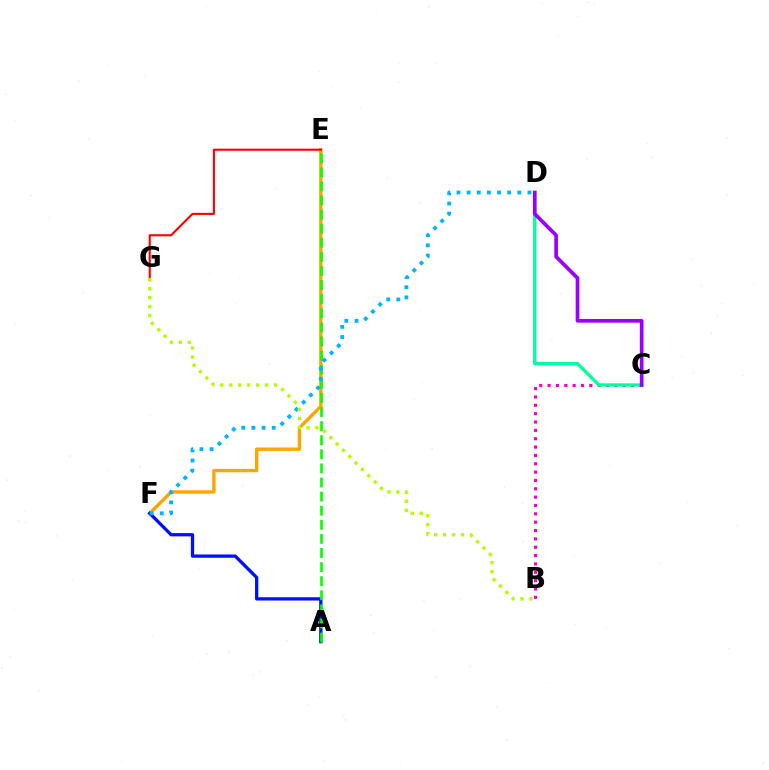{('E', 'F'): [{'color': '#ffa500', 'line_style': 'solid', 'thickness': 2.44}], ('A', 'F'): [{'color': '#0010ff', 'line_style': 'solid', 'thickness': 2.36}], ('B', 'C'): [{'color': '#ff00bd', 'line_style': 'dotted', 'thickness': 2.27}], ('C', 'D'): [{'color': '#00ff9d', 'line_style': 'solid', 'thickness': 2.39}, {'color': '#9b00ff', 'line_style': 'solid', 'thickness': 2.65}], ('A', 'E'): [{'color': '#08ff00', 'line_style': 'dashed', 'thickness': 1.92}], ('D', 'F'): [{'color': '#00b5ff', 'line_style': 'dotted', 'thickness': 2.76}], ('E', 'G'): [{'color': '#ff0000', 'line_style': 'solid', 'thickness': 1.52}], ('B', 'G'): [{'color': '#b3ff00', 'line_style': 'dotted', 'thickness': 2.43}]}